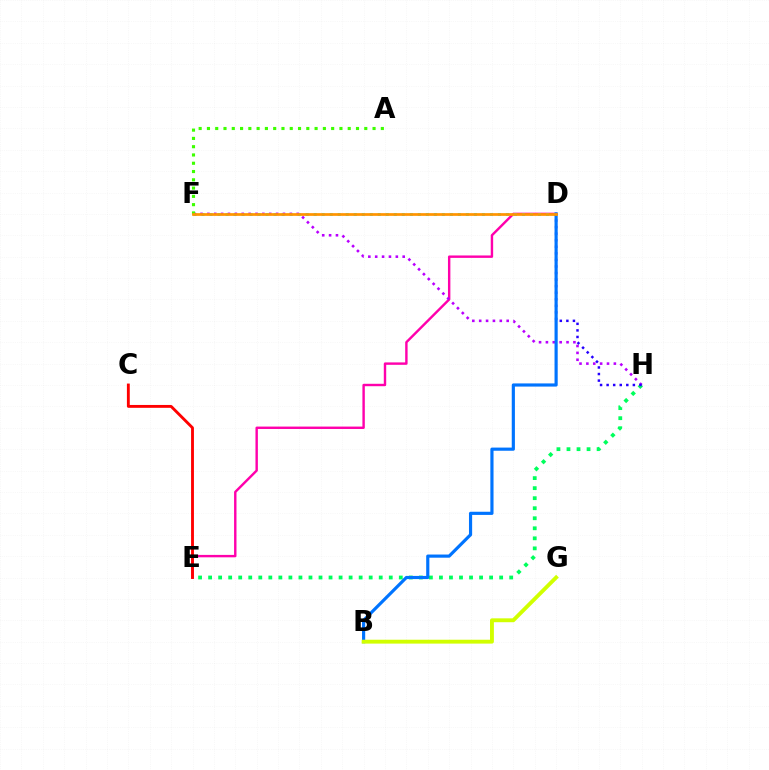{('D', 'E'): [{'color': '#ff00ac', 'line_style': 'solid', 'thickness': 1.74}], ('D', 'F'): [{'color': '#00fff6', 'line_style': 'dotted', 'thickness': 2.18}, {'color': '#ff9400', 'line_style': 'solid', 'thickness': 1.97}], ('E', 'H'): [{'color': '#00ff5c', 'line_style': 'dotted', 'thickness': 2.73}], ('F', 'H'): [{'color': '#b900ff', 'line_style': 'dotted', 'thickness': 1.87}], ('D', 'H'): [{'color': '#2500ff', 'line_style': 'dotted', 'thickness': 1.78}], ('C', 'E'): [{'color': '#ff0000', 'line_style': 'solid', 'thickness': 2.06}], ('A', 'F'): [{'color': '#3dff00', 'line_style': 'dotted', 'thickness': 2.25}], ('B', 'D'): [{'color': '#0074ff', 'line_style': 'solid', 'thickness': 2.28}], ('B', 'G'): [{'color': '#d1ff00', 'line_style': 'solid', 'thickness': 2.79}]}